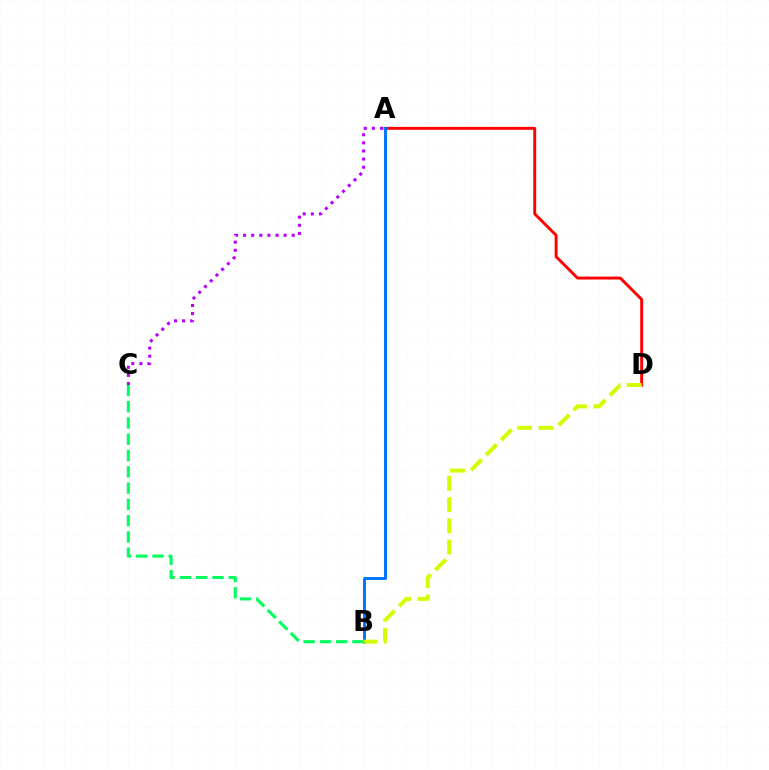{('A', 'D'): [{'color': '#ff0000', 'line_style': 'solid', 'thickness': 2.1}], ('A', 'B'): [{'color': '#0074ff', 'line_style': 'solid', 'thickness': 2.11}], ('B', 'C'): [{'color': '#00ff5c', 'line_style': 'dashed', 'thickness': 2.21}], ('B', 'D'): [{'color': '#d1ff00', 'line_style': 'dashed', 'thickness': 2.88}], ('A', 'C'): [{'color': '#b900ff', 'line_style': 'dotted', 'thickness': 2.2}]}